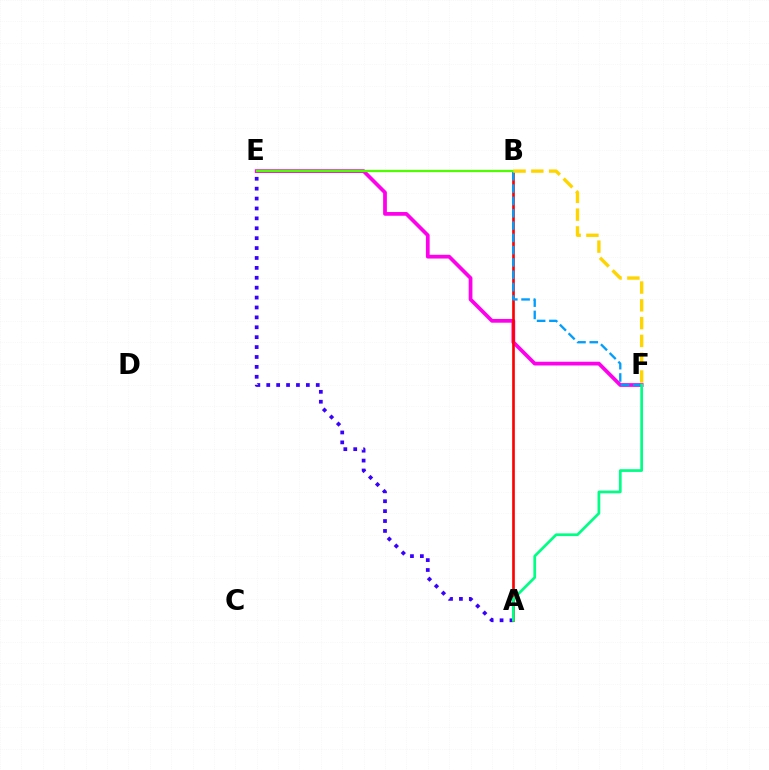{('A', 'E'): [{'color': '#3700ff', 'line_style': 'dotted', 'thickness': 2.69}], ('E', 'F'): [{'color': '#ff00ed', 'line_style': 'solid', 'thickness': 2.69}], ('A', 'B'): [{'color': '#ff0000', 'line_style': 'solid', 'thickness': 1.91}], ('B', 'F'): [{'color': '#009eff', 'line_style': 'dashed', 'thickness': 1.67}, {'color': '#ffd500', 'line_style': 'dashed', 'thickness': 2.42}], ('B', 'E'): [{'color': '#4fff00', 'line_style': 'solid', 'thickness': 1.61}], ('A', 'F'): [{'color': '#00ff86', 'line_style': 'solid', 'thickness': 1.96}]}